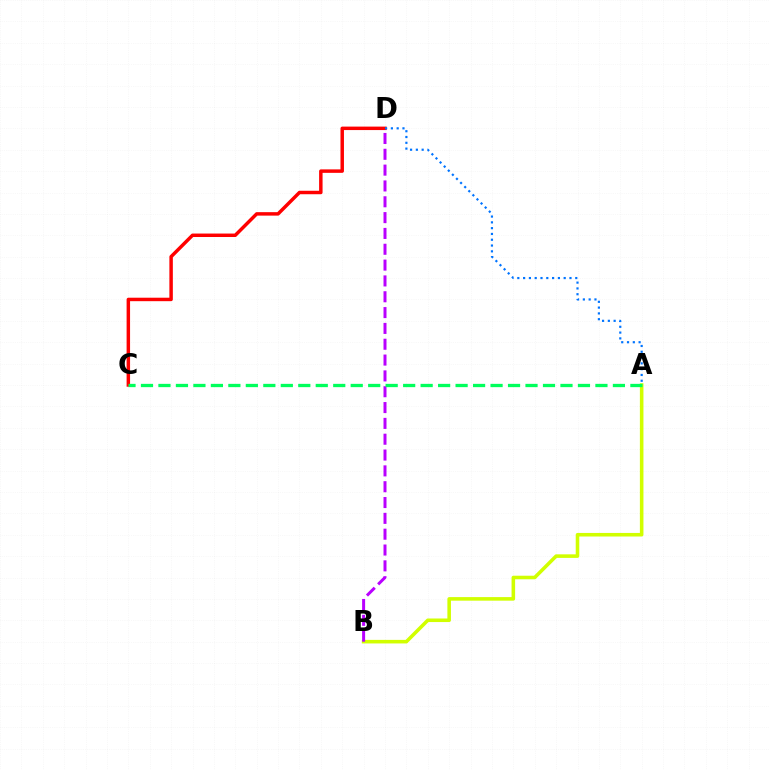{('A', 'B'): [{'color': '#d1ff00', 'line_style': 'solid', 'thickness': 2.57}], ('C', 'D'): [{'color': '#ff0000', 'line_style': 'solid', 'thickness': 2.5}], ('B', 'D'): [{'color': '#b900ff', 'line_style': 'dashed', 'thickness': 2.15}], ('A', 'D'): [{'color': '#0074ff', 'line_style': 'dotted', 'thickness': 1.57}], ('A', 'C'): [{'color': '#00ff5c', 'line_style': 'dashed', 'thickness': 2.37}]}